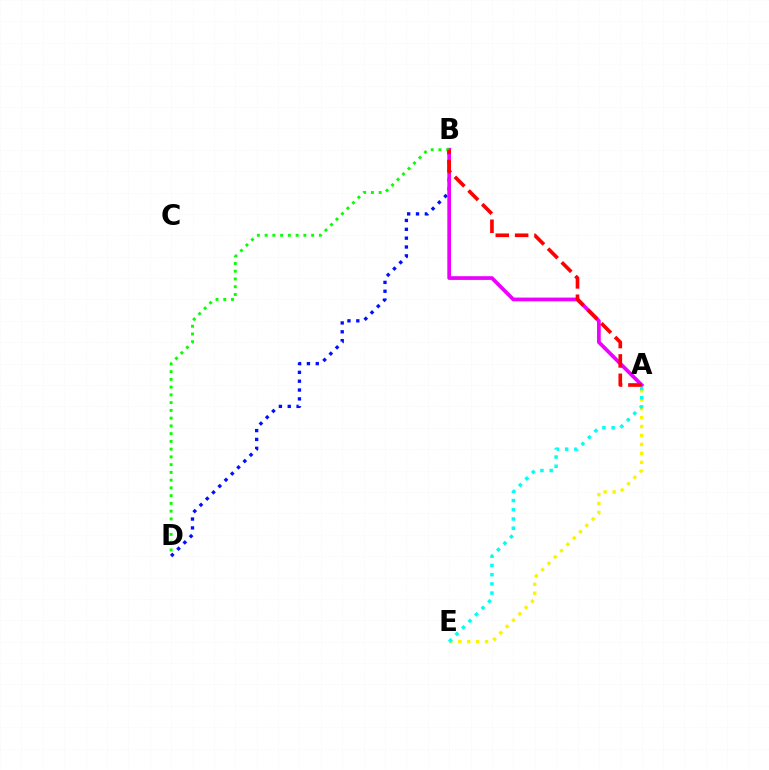{('A', 'E'): [{'color': '#fcf500', 'line_style': 'dotted', 'thickness': 2.43}, {'color': '#00fff6', 'line_style': 'dotted', 'thickness': 2.5}], ('B', 'D'): [{'color': '#0010ff', 'line_style': 'dotted', 'thickness': 2.4}, {'color': '#08ff00', 'line_style': 'dotted', 'thickness': 2.11}], ('A', 'B'): [{'color': '#ee00ff', 'line_style': 'solid', 'thickness': 2.68}, {'color': '#ff0000', 'line_style': 'dashed', 'thickness': 2.63}]}